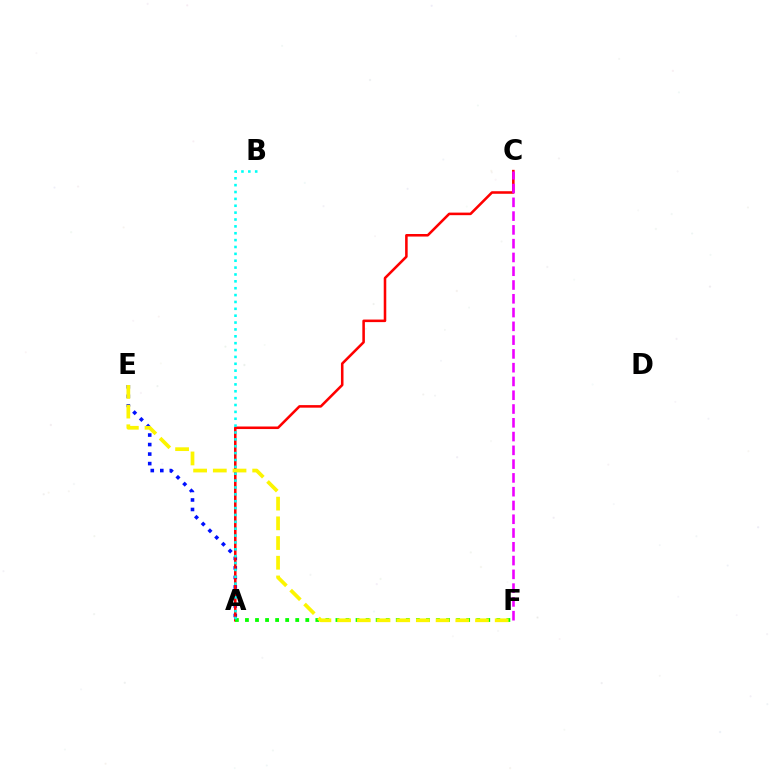{('A', 'E'): [{'color': '#0010ff', 'line_style': 'dotted', 'thickness': 2.59}], ('A', 'C'): [{'color': '#ff0000', 'line_style': 'solid', 'thickness': 1.84}], ('A', 'F'): [{'color': '#08ff00', 'line_style': 'dotted', 'thickness': 2.73}], ('C', 'F'): [{'color': '#ee00ff', 'line_style': 'dashed', 'thickness': 1.87}], ('E', 'F'): [{'color': '#fcf500', 'line_style': 'dashed', 'thickness': 2.68}], ('A', 'B'): [{'color': '#00fff6', 'line_style': 'dotted', 'thickness': 1.87}]}